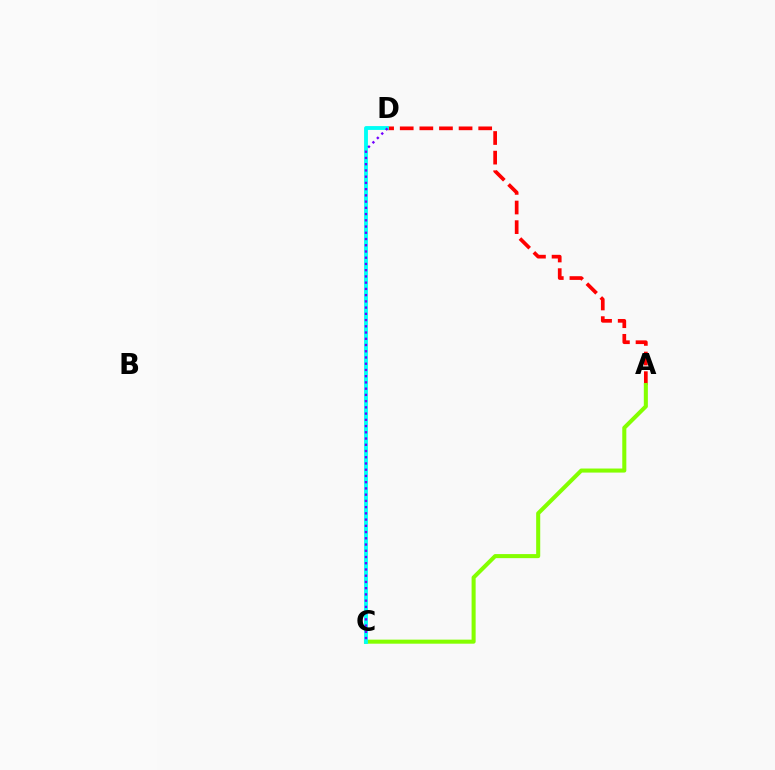{('A', 'D'): [{'color': '#ff0000', 'line_style': 'dashed', 'thickness': 2.67}], ('A', 'C'): [{'color': '#84ff00', 'line_style': 'solid', 'thickness': 2.92}], ('C', 'D'): [{'color': '#00fff6', 'line_style': 'solid', 'thickness': 2.77}, {'color': '#7200ff', 'line_style': 'dotted', 'thickness': 1.69}]}